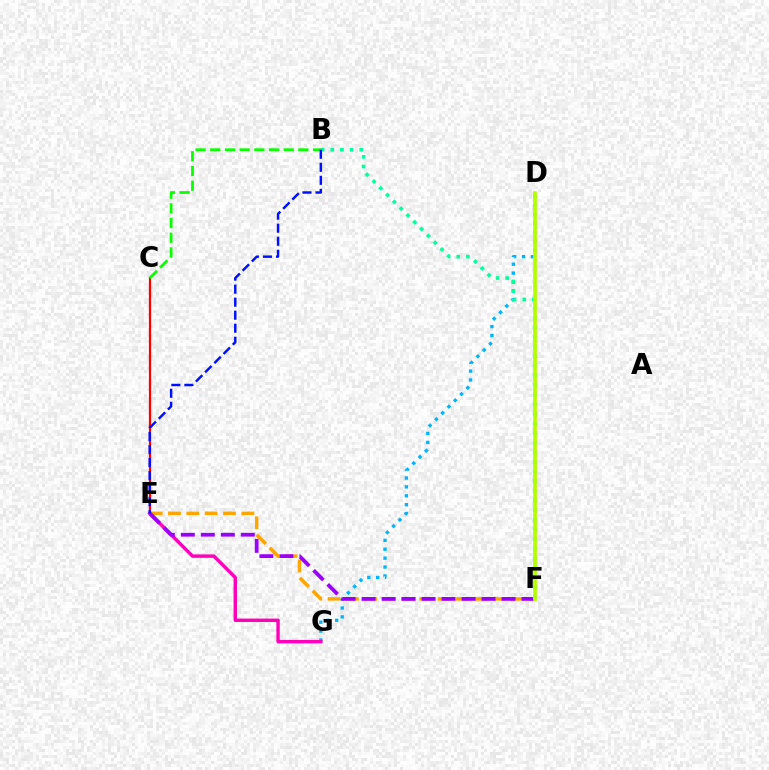{('C', 'E'): [{'color': '#ff0000', 'line_style': 'solid', 'thickness': 1.62}], ('D', 'G'): [{'color': '#00b5ff', 'line_style': 'dotted', 'thickness': 2.42}], ('E', 'F'): [{'color': '#ffa500', 'line_style': 'dashed', 'thickness': 2.49}, {'color': '#9b00ff', 'line_style': 'dashed', 'thickness': 2.72}], ('E', 'G'): [{'color': '#ff00bd', 'line_style': 'solid', 'thickness': 2.46}], ('B', 'F'): [{'color': '#00ff9d', 'line_style': 'dotted', 'thickness': 2.61}], ('B', 'C'): [{'color': '#08ff00', 'line_style': 'dashed', 'thickness': 2.0}], ('B', 'E'): [{'color': '#0010ff', 'line_style': 'dashed', 'thickness': 1.77}], ('D', 'F'): [{'color': '#b3ff00', 'line_style': 'solid', 'thickness': 2.68}]}